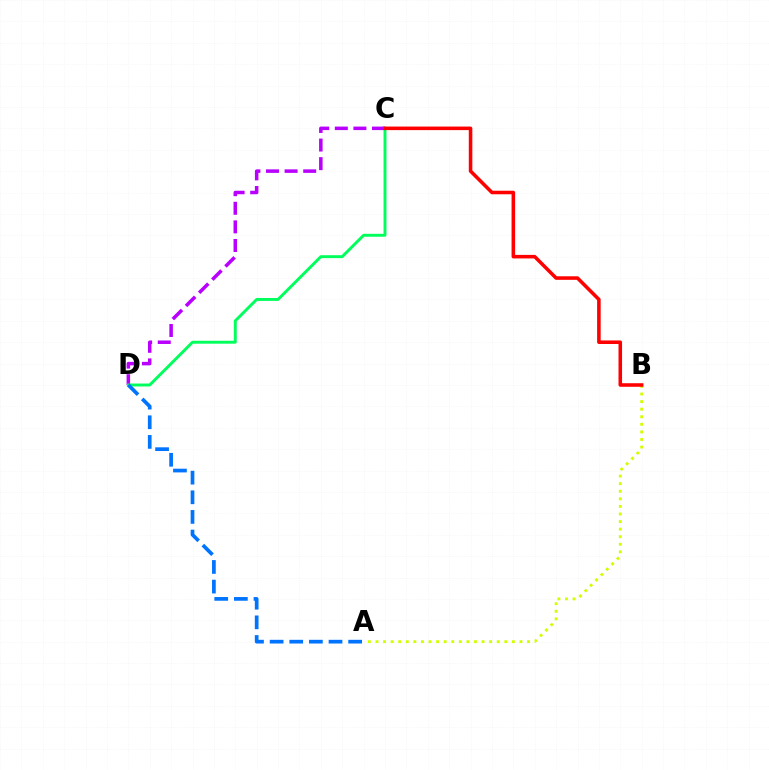{('C', 'D'): [{'color': '#b900ff', 'line_style': 'dashed', 'thickness': 2.53}, {'color': '#00ff5c', 'line_style': 'solid', 'thickness': 2.11}], ('A', 'B'): [{'color': '#d1ff00', 'line_style': 'dotted', 'thickness': 2.06}], ('B', 'C'): [{'color': '#ff0000', 'line_style': 'solid', 'thickness': 2.56}], ('A', 'D'): [{'color': '#0074ff', 'line_style': 'dashed', 'thickness': 2.67}]}